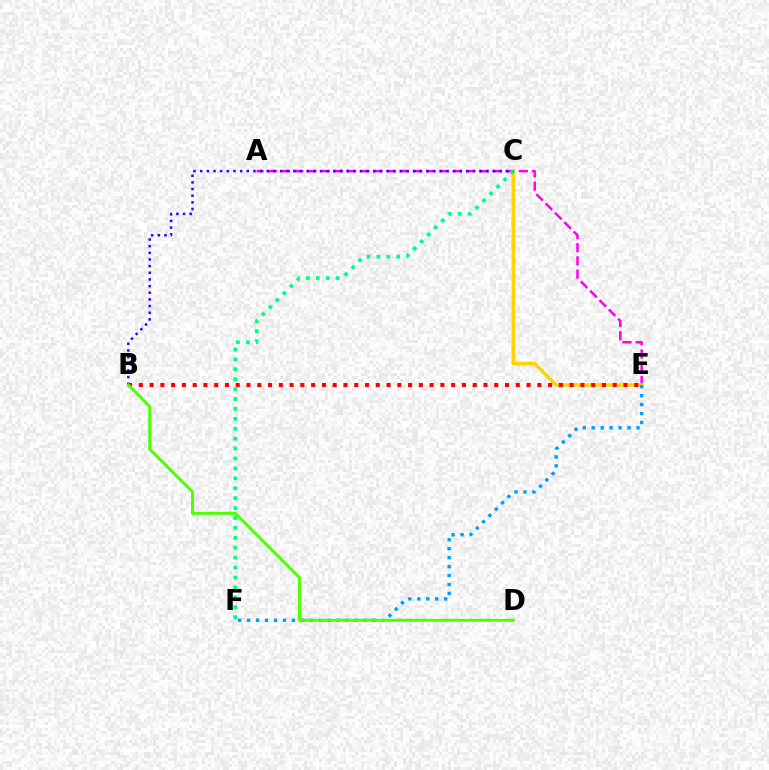{('A', 'E'): [{'color': '#ff00ed', 'line_style': 'dashed', 'thickness': 1.8}], ('C', 'E'): [{'color': '#ffd500', 'line_style': 'solid', 'thickness': 2.58}], ('B', 'E'): [{'color': '#ff0000', 'line_style': 'dotted', 'thickness': 2.93}], ('E', 'F'): [{'color': '#009eff', 'line_style': 'dotted', 'thickness': 2.43}], ('C', 'F'): [{'color': '#00ff86', 'line_style': 'dotted', 'thickness': 2.69}], ('B', 'C'): [{'color': '#3700ff', 'line_style': 'dotted', 'thickness': 1.81}], ('B', 'D'): [{'color': '#4fff00', 'line_style': 'solid', 'thickness': 2.13}]}